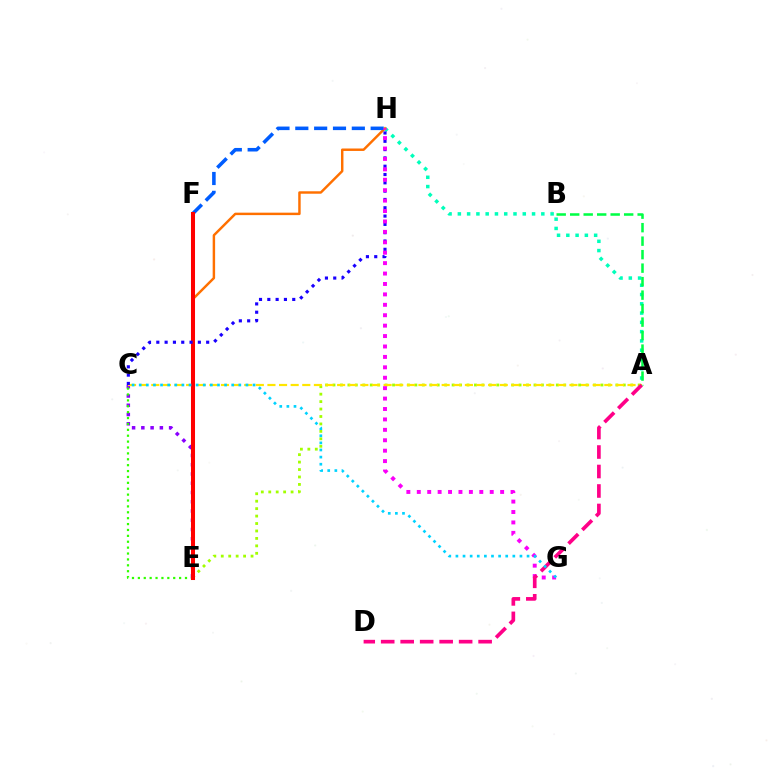{('A', 'H'): [{'color': '#00ffbb', 'line_style': 'dotted', 'thickness': 2.52}], ('A', 'E'): [{'color': '#a2ff00', 'line_style': 'dotted', 'thickness': 2.02}], ('E', 'H'): [{'color': '#ff7000', 'line_style': 'solid', 'thickness': 1.76}], ('C', 'E'): [{'color': '#8a00ff', 'line_style': 'dotted', 'thickness': 2.52}, {'color': '#31ff00', 'line_style': 'dotted', 'thickness': 1.6}], ('F', 'H'): [{'color': '#005dff', 'line_style': 'dashed', 'thickness': 2.56}], ('A', 'C'): [{'color': '#ffe600', 'line_style': 'dashed', 'thickness': 1.58}], ('E', 'F'): [{'color': '#ff0000', 'line_style': 'solid', 'thickness': 2.91}], ('C', 'H'): [{'color': '#1900ff', 'line_style': 'dotted', 'thickness': 2.26}], ('G', 'H'): [{'color': '#fa00f9', 'line_style': 'dotted', 'thickness': 2.83}], ('A', 'B'): [{'color': '#00ff45', 'line_style': 'dashed', 'thickness': 1.83}], ('A', 'D'): [{'color': '#ff0088', 'line_style': 'dashed', 'thickness': 2.65}], ('C', 'G'): [{'color': '#00d3ff', 'line_style': 'dotted', 'thickness': 1.93}]}